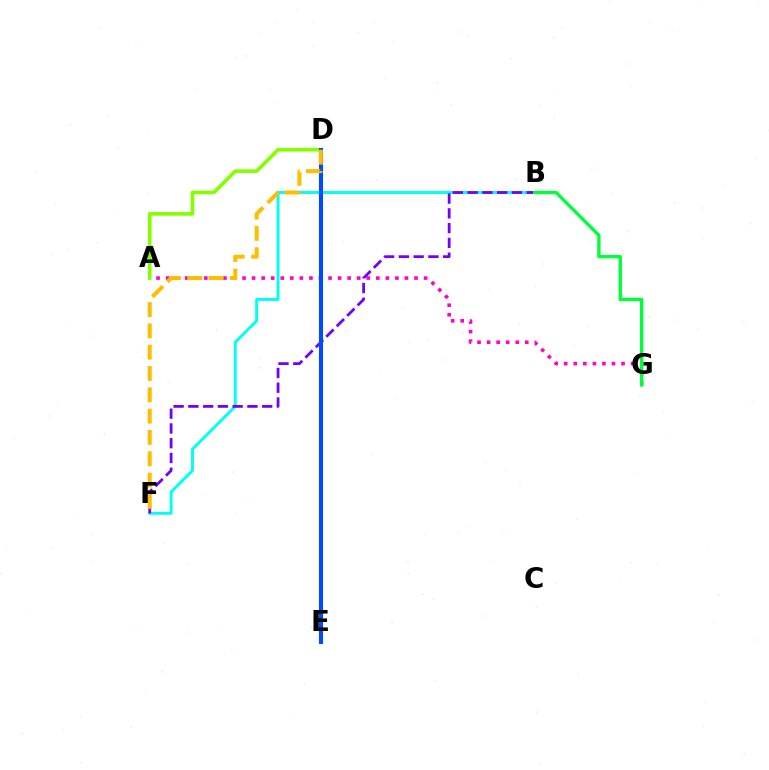{('A', 'G'): [{'color': '#ff00cf', 'line_style': 'dotted', 'thickness': 2.6}], ('D', 'E'): [{'color': '#ff0000', 'line_style': 'solid', 'thickness': 1.69}, {'color': '#004bff', 'line_style': 'solid', 'thickness': 2.96}], ('B', 'F'): [{'color': '#00fff6', 'line_style': 'solid', 'thickness': 2.11}, {'color': '#7200ff', 'line_style': 'dashed', 'thickness': 2.01}], ('A', 'D'): [{'color': '#84ff00', 'line_style': 'solid', 'thickness': 2.63}], ('B', 'G'): [{'color': '#00ff39', 'line_style': 'solid', 'thickness': 2.42}], ('D', 'F'): [{'color': '#ffbd00', 'line_style': 'dashed', 'thickness': 2.9}]}